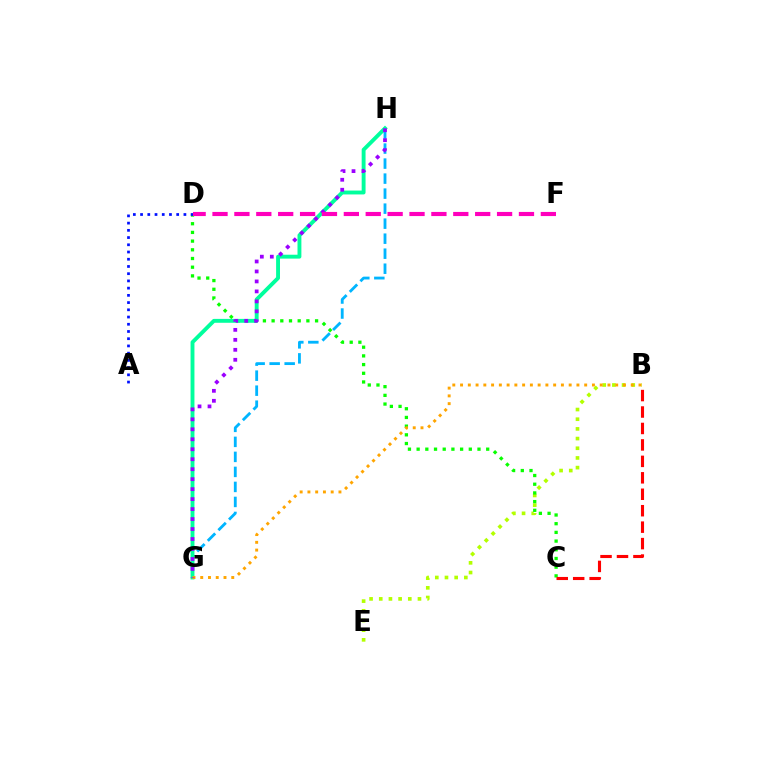{('B', 'E'): [{'color': '#b3ff00', 'line_style': 'dotted', 'thickness': 2.63}], ('C', 'D'): [{'color': '#08ff00', 'line_style': 'dotted', 'thickness': 2.36}], ('G', 'H'): [{'color': '#00b5ff', 'line_style': 'dashed', 'thickness': 2.04}, {'color': '#00ff9d', 'line_style': 'solid', 'thickness': 2.8}, {'color': '#9b00ff', 'line_style': 'dotted', 'thickness': 2.71}], ('B', 'C'): [{'color': '#ff0000', 'line_style': 'dashed', 'thickness': 2.23}], ('A', 'D'): [{'color': '#0010ff', 'line_style': 'dotted', 'thickness': 1.96}], ('B', 'G'): [{'color': '#ffa500', 'line_style': 'dotted', 'thickness': 2.11}], ('D', 'F'): [{'color': '#ff00bd', 'line_style': 'dashed', 'thickness': 2.97}]}